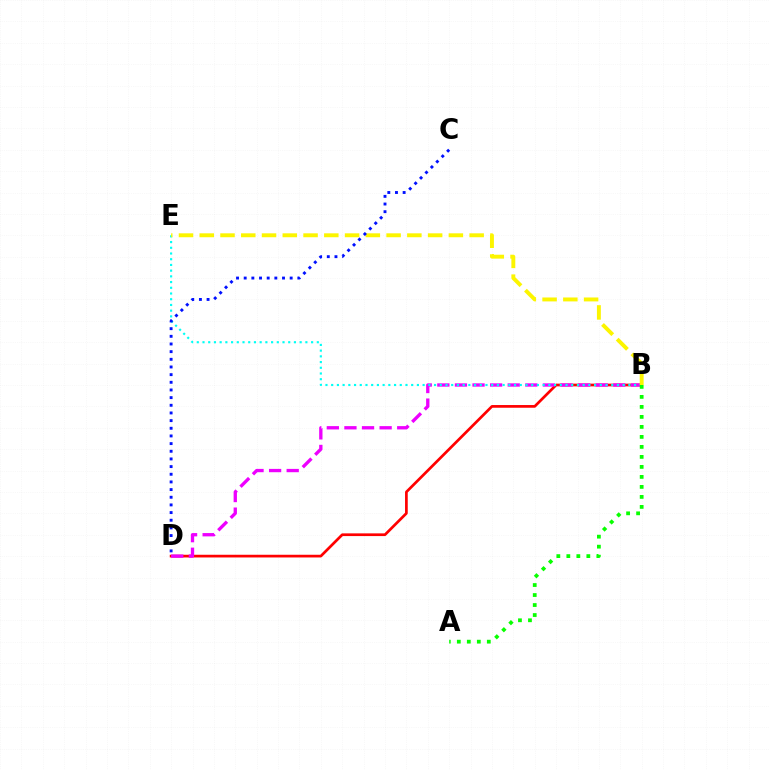{('B', 'D'): [{'color': '#ff0000', 'line_style': 'solid', 'thickness': 1.95}, {'color': '#ee00ff', 'line_style': 'dashed', 'thickness': 2.39}], ('B', 'E'): [{'color': '#00fff6', 'line_style': 'dotted', 'thickness': 1.55}, {'color': '#fcf500', 'line_style': 'dashed', 'thickness': 2.82}], ('A', 'B'): [{'color': '#08ff00', 'line_style': 'dotted', 'thickness': 2.72}], ('C', 'D'): [{'color': '#0010ff', 'line_style': 'dotted', 'thickness': 2.08}]}